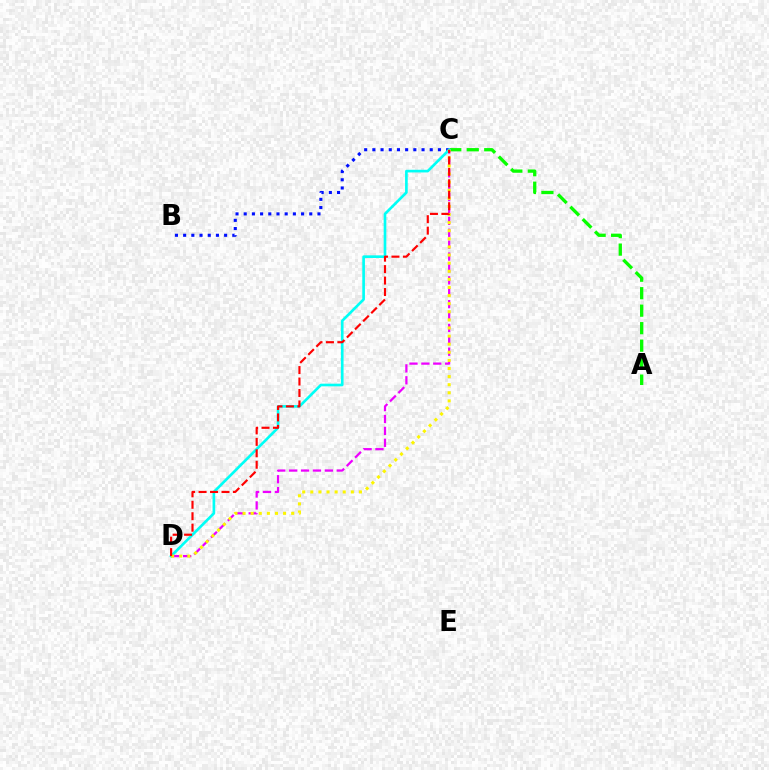{('A', 'C'): [{'color': '#08ff00', 'line_style': 'dashed', 'thickness': 2.38}], ('B', 'C'): [{'color': '#0010ff', 'line_style': 'dotted', 'thickness': 2.23}], ('C', 'D'): [{'color': '#ee00ff', 'line_style': 'dashed', 'thickness': 1.62}, {'color': '#00fff6', 'line_style': 'solid', 'thickness': 1.91}, {'color': '#fcf500', 'line_style': 'dotted', 'thickness': 2.2}, {'color': '#ff0000', 'line_style': 'dashed', 'thickness': 1.56}]}